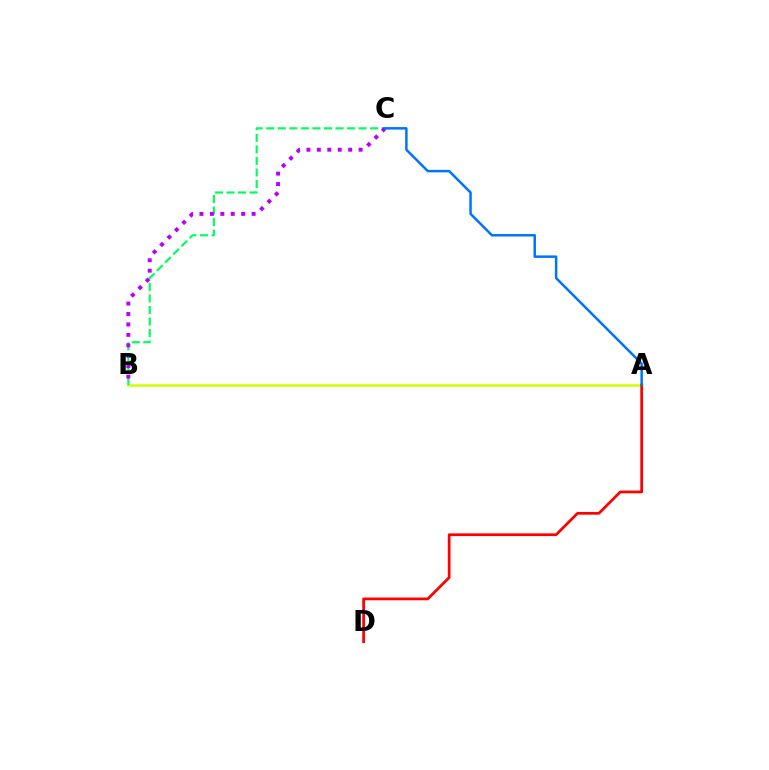{('A', 'B'): [{'color': '#d1ff00', 'line_style': 'solid', 'thickness': 1.82}], ('B', 'C'): [{'color': '#00ff5c', 'line_style': 'dashed', 'thickness': 1.57}, {'color': '#b900ff', 'line_style': 'dotted', 'thickness': 2.83}], ('A', 'D'): [{'color': '#ff0000', 'line_style': 'solid', 'thickness': 1.97}], ('A', 'C'): [{'color': '#0074ff', 'line_style': 'solid', 'thickness': 1.79}]}